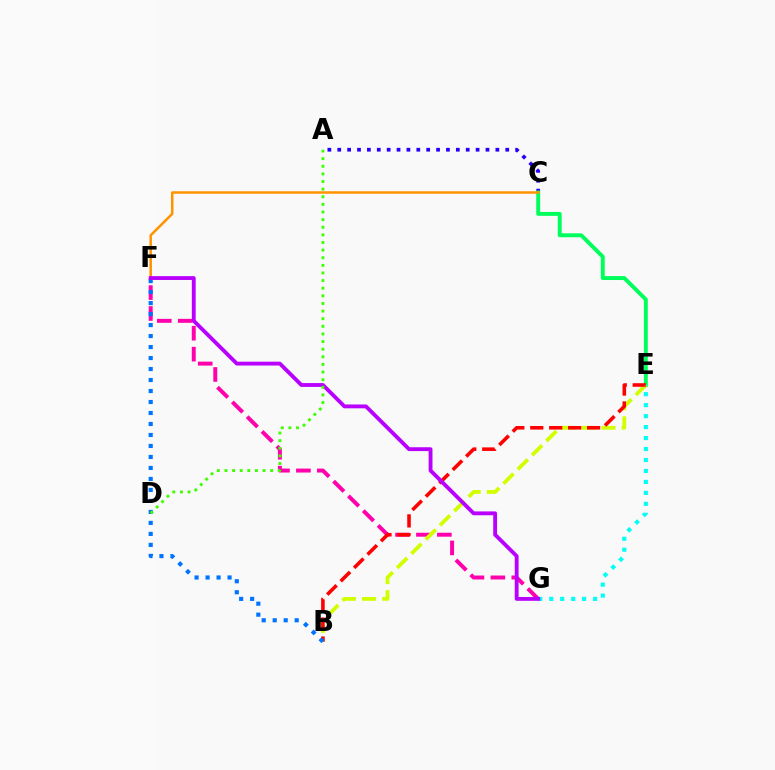{('F', 'G'): [{'color': '#ff00ac', 'line_style': 'dashed', 'thickness': 2.84}, {'color': '#b900ff', 'line_style': 'solid', 'thickness': 2.77}], ('A', 'C'): [{'color': '#2500ff', 'line_style': 'dotted', 'thickness': 2.69}], ('C', 'E'): [{'color': '#00ff5c', 'line_style': 'solid', 'thickness': 2.82}], ('C', 'F'): [{'color': '#ff9400', 'line_style': 'solid', 'thickness': 1.82}], ('B', 'E'): [{'color': '#d1ff00', 'line_style': 'dashed', 'thickness': 2.74}, {'color': '#ff0000', 'line_style': 'dashed', 'thickness': 2.57}], ('B', 'F'): [{'color': '#0074ff', 'line_style': 'dotted', 'thickness': 2.99}], ('E', 'G'): [{'color': '#00fff6', 'line_style': 'dotted', 'thickness': 2.98}], ('A', 'D'): [{'color': '#3dff00', 'line_style': 'dotted', 'thickness': 2.07}]}